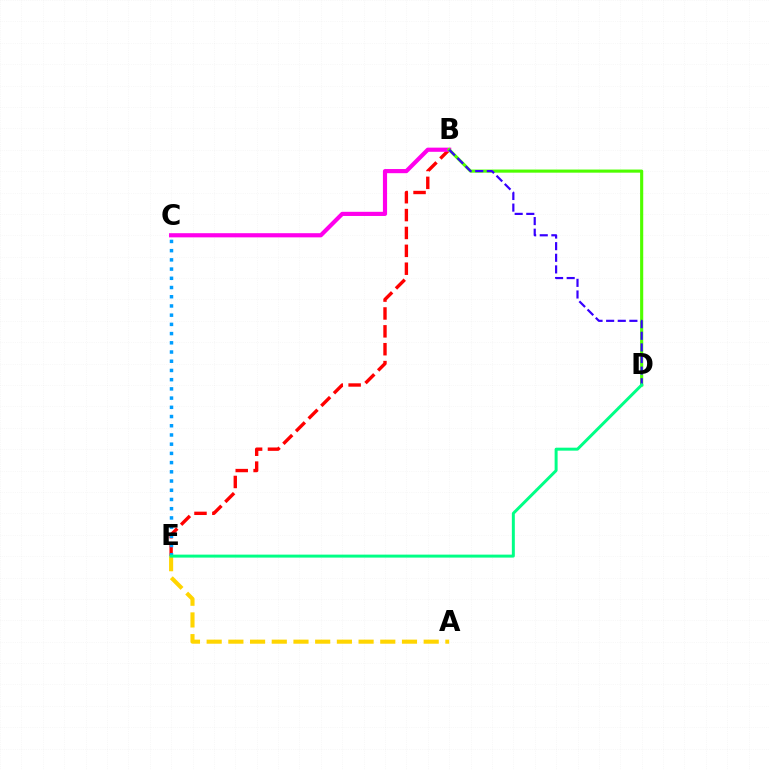{('B', 'E'): [{'color': '#ff0000', 'line_style': 'dashed', 'thickness': 2.43}], ('B', 'C'): [{'color': '#ff00ed', 'line_style': 'solid', 'thickness': 3.0}], ('B', 'D'): [{'color': '#4fff00', 'line_style': 'solid', 'thickness': 2.25}, {'color': '#3700ff', 'line_style': 'dashed', 'thickness': 1.58}], ('C', 'E'): [{'color': '#009eff', 'line_style': 'dotted', 'thickness': 2.5}], ('A', 'E'): [{'color': '#ffd500', 'line_style': 'dashed', 'thickness': 2.95}], ('D', 'E'): [{'color': '#00ff86', 'line_style': 'solid', 'thickness': 2.14}]}